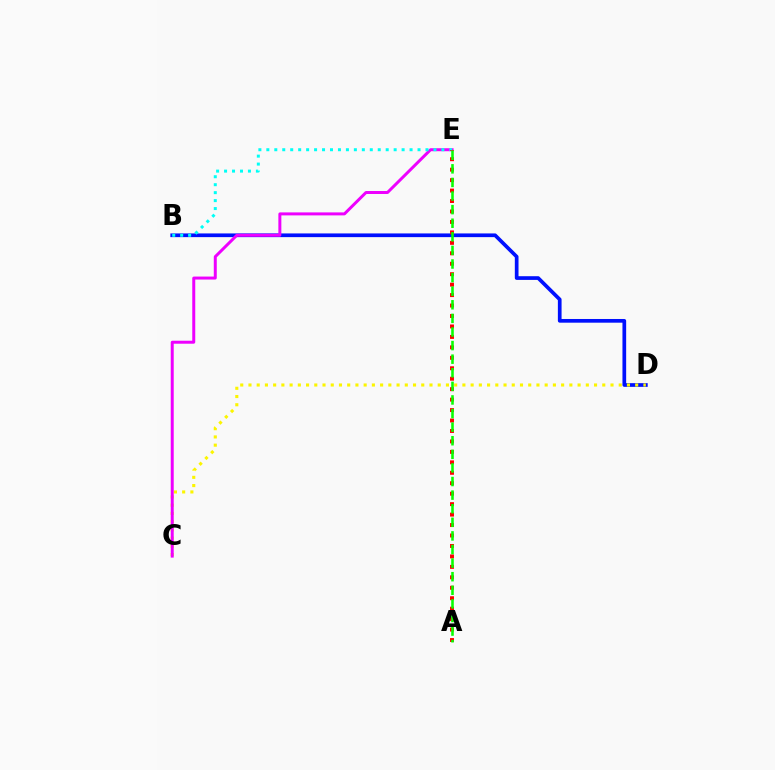{('B', 'D'): [{'color': '#0010ff', 'line_style': 'solid', 'thickness': 2.66}], ('C', 'D'): [{'color': '#fcf500', 'line_style': 'dotted', 'thickness': 2.24}], ('C', 'E'): [{'color': '#ee00ff', 'line_style': 'solid', 'thickness': 2.15}], ('B', 'E'): [{'color': '#00fff6', 'line_style': 'dotted', 'thickness': 2.16}], ('A', 'E'): [{'color': '#ff0000', 'line_style': 'dotted', 'thickness': 2.84}, {'color': '#08ff00', 'line_style': 'dashed', 'thickness': 1.85}]}